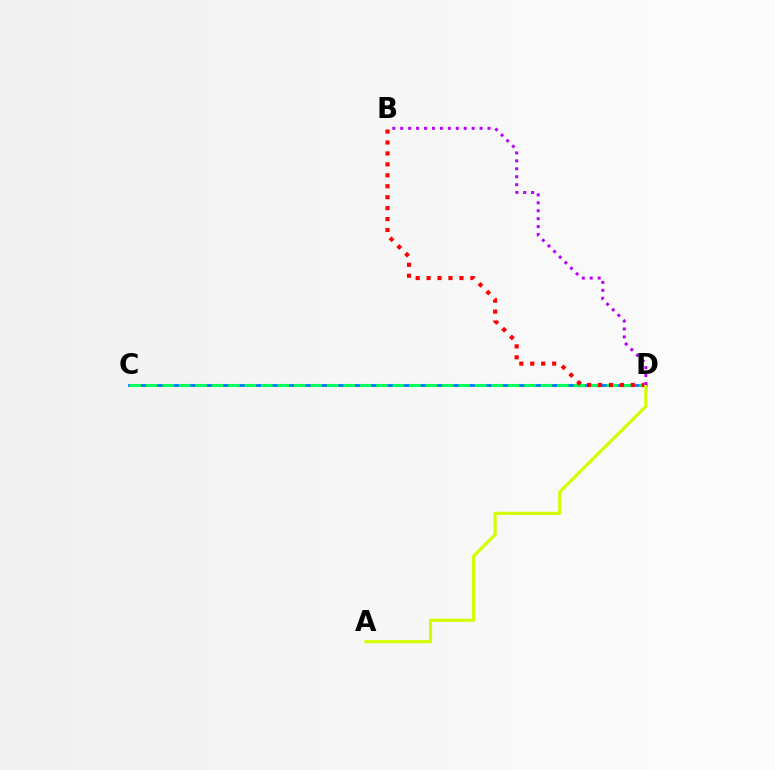{('C', 'D'): [{'color': '#0074ff', 'line_style': 'solid', 'thickness': 1.97}, {'color': '#00ff5c', 'line_style': 'dashed', 'thickness': 2.23}], ('B', 'D'): [{'color': '#ff0000', 'line_style': 'dotted', 'thickness': 2.97}, {'color': '#b900ff', 'line_style': 'dotted', 'thickness': 2.16}], ('A', 'D'): [{'color': '#d1ff00', 'line_style': 'solid', 'thickness': 2.26}]}